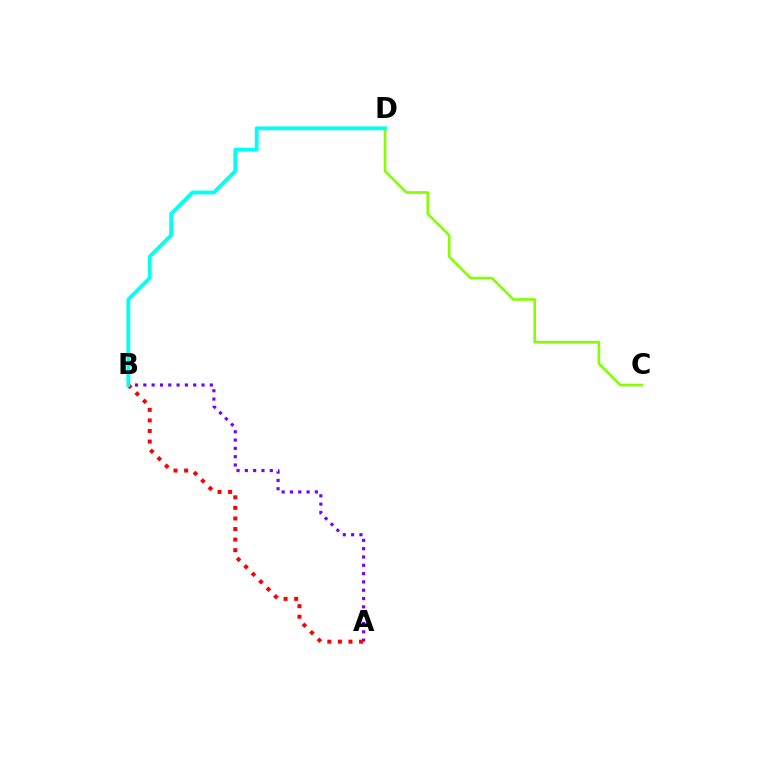{('C', 'D'): [{'color': '#84ff00', 'line_style': 'solid', 'thickness': 1.91}], ('A', 'B'): [{'color': '#7200ff', 'line_style': 'dotted', 'thickness': 2.26}, {'color': '#ff0000', 'line_style': 'dotted', 'thickness': 2.87}], ('B', 'D'): [{'color': '#00fff6', 'line_style': 'solid', 'thickness': 2.74}]}